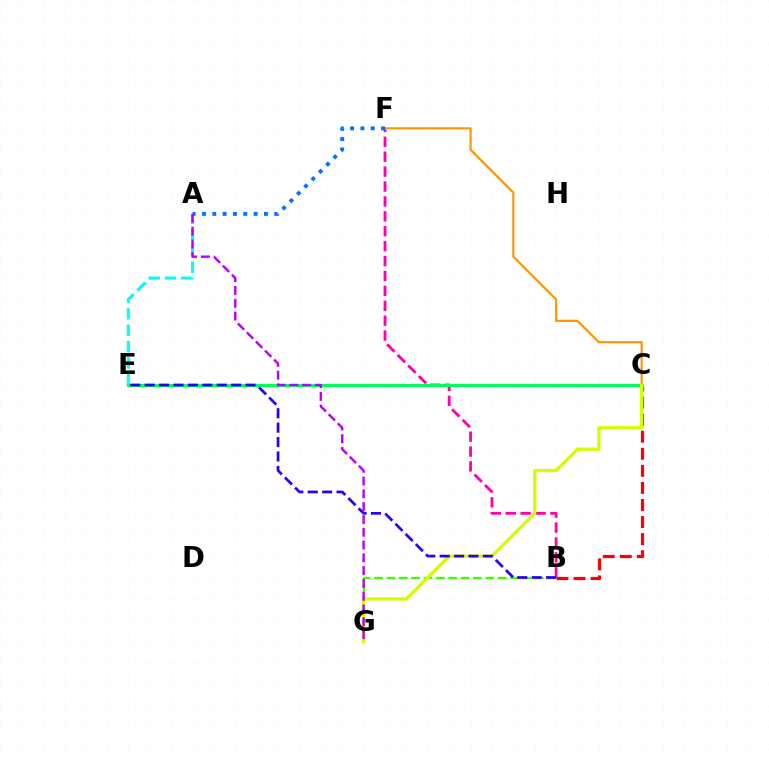{('A', 'E'): [{'color': '#00fff6', 'line_style': 'dashed', 'thickness': 2.22}], ('B', 'F'): [{'color': '#ff00ac', 'line_style': 'dashed', 'thickness': 2.02}], ('B', 'C'): [{'color': '#ff0000', 'line_style': 'dashed', 'thickness': 2.32}], ('C', 'E'): [{'color': '#00ff5c', 'line_style': 'solid', 'thickness': 2.28}], ('B', 'G'): [{'color': '#3dff00', 'line_style': 'dashed', 'thickness': 1.68}], ('C', 'F'): [{'color': '#ff9400', 'line_style': 'solid', 'thickness': 1.55}], ('A', 'F'): [{'color': '#0074ff', 'line_style': 'dotted', 'thickness': 2.8}], ('C', 'G'): [{'color': '#d1ff00', 'line_style': 'solid', 'thickness': 2.37}], ('B', 'E'): [{'color': '#2500ff', 'line_style': 'dashed', 'thickness': 1.96}], ('A', 'G'): [{'color': '#b900ff', 'line_style': 'dashed', 'thickness': 1.74}]}